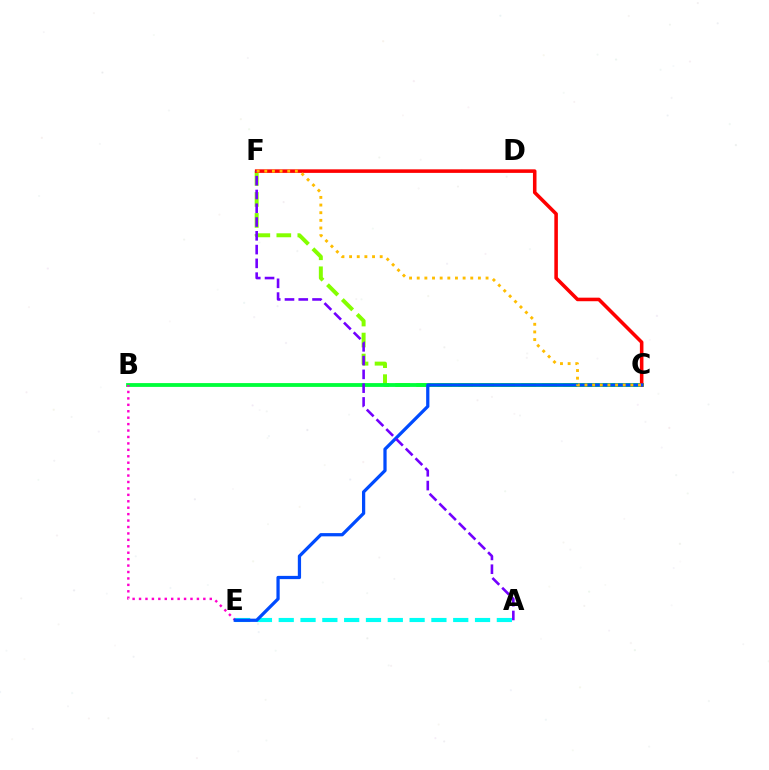{('A', 'E'): [{'color': '#00fff6', 'line_style': 'dashed', 'thickness': 2.96}], ('C', 'F'): [{'color': '#84ff00', 'line_style': 'dashed', 'thickness': 2.85}, {'color': '#ff0000', 'line_style': 'solid', 'thickness': 2.56}, {'color': '#ffbd00', 'line_style': 'dotted', 'thickness': 2.08}], ('B', 'C'): [{'color': '#00ff39', 'line_style': 'solid', 'thickness': 2.75}], ('B', 'E'): [{'color': '#ff00cf', 'line_style': 'dotted', 'thickness': 1.75}], ('C', 'E'): [{'color': '#004bff', 'line_style': 'solid', 'thickness': 2.34}], ('A', 'F'): [{'color': '#7200ff', 'line_style': 'dashed', 'thickness': 1.87}]}